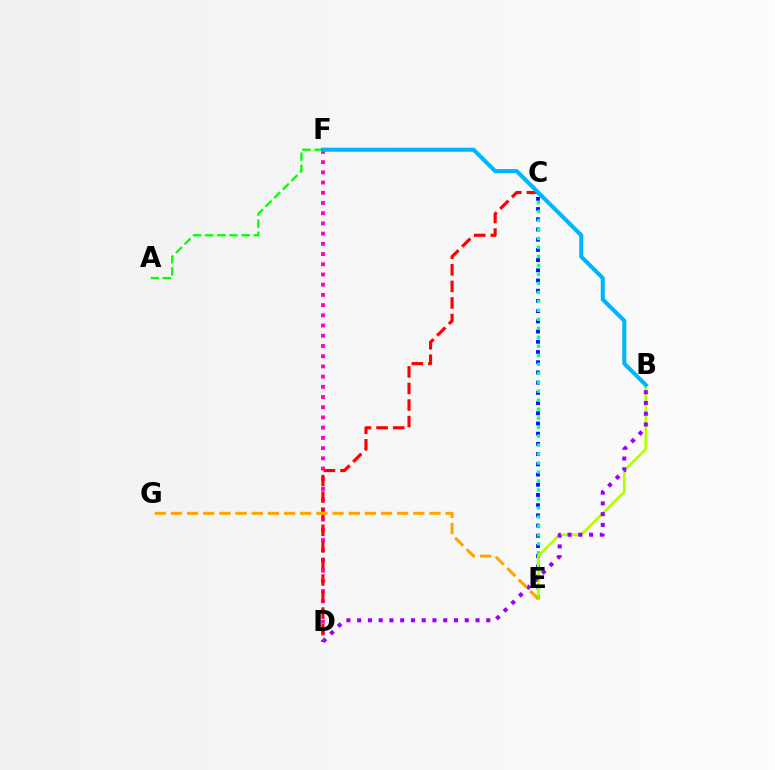{('D', 'F'): [{'color': '#ff00bd', 'line_style': 'dotted', 'thickness': 2.77}], ('C', 'D'): [{'color': '#ff0000', 'line_style': 'dashed', 'thickness': 2.25}], ('C', 'E'): [{'color': '#0010ff', 'line_style': 'dotted', 'thickness': 2.77}, {'color': '#00ff9d', 'line_style': 'dotted', 'thickness': 2.44}], ('A', 'F'): [{'color': '#08ff00', 'line_style': 'dashed', 'thickness': 1.65}], ('B', 'E'): [{'color': '#b3ff00', 'line_style': 'solid', 'thickness': 1.95}], ('B', 'F'): [{'color': '#00b5ff', 'line_style': 'solid', 'thickness': 2.93}], ('B', 'D'): [{'color': '#9b00ff', 'line_style': 'dotted', 'thickness': 2.92}], ('E', 'G'): [{'color': '#ffa500', 'line_style': 'dashed', 'thickness': 2.19}]}